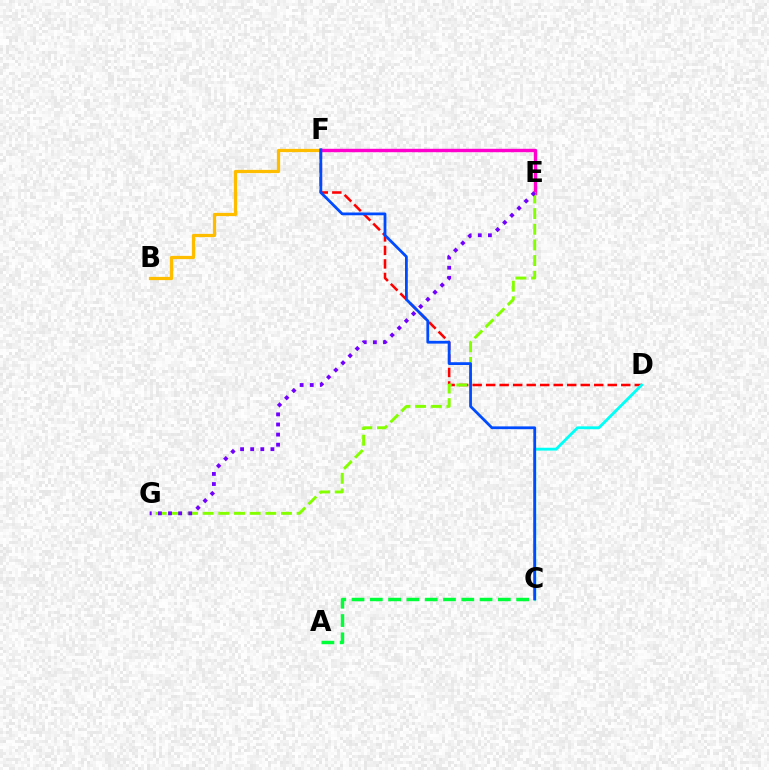{('D', 'F'): [{'color': '#ff0000', 'line_style': 'dashed', 'thickness': 1.84}], ('A', 'C'): [{'color': '#00ff39', 'line_style': 'dashed', 'thickness': 2.48}], ('B', 'F'): [{'color': '#ffbd00', 'line_style': 'solid', 'thickness': 2.34}], ('C', 'D'): [{'color': '#00fff6', 'line_style': 'solid', 'thickness': 2.05}], ('E', 'F'): [{'color': '#ff00cf', 'line_style': 'solid', 'thickness': 2.46}], ('E', 'G'): [{'color': '#84ff00', 'line_style': 'dashed', 'thickness': 2.13}, {'color': '#7200ff', 'line_style': 'dotted', 'thickness': 2.75}], ('C', 'F'): [{'color': '#004bff', 'line_style': 'solid', 'thickness': 2.0}]}